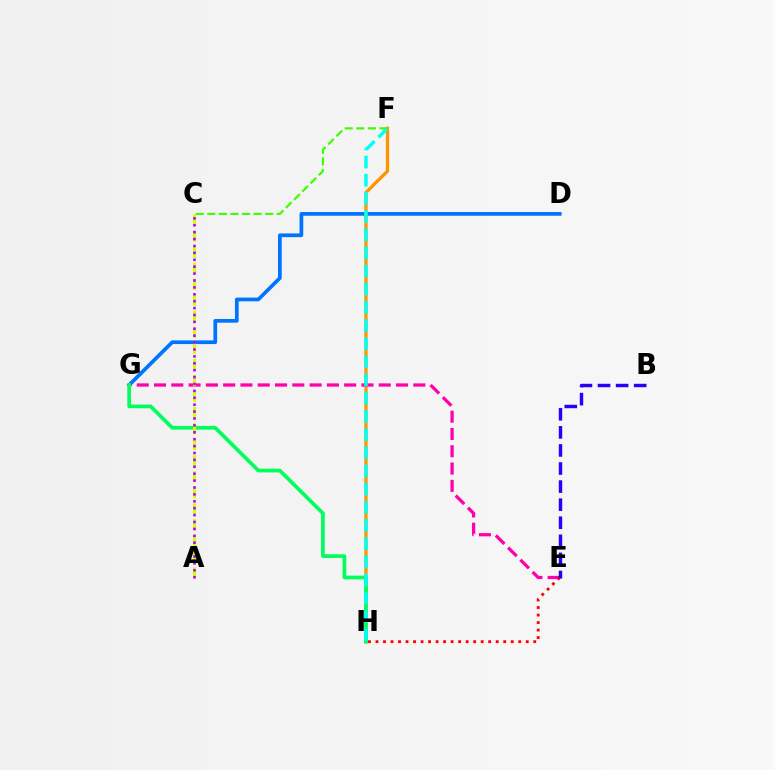{('D', 'G'): [{'color': '#0074ff', 'line_style': 'solid', 'thickness': 2.67}], ('F', 'H'): [{'color': '#ff9400', 'line_style': 'solid', 'thickness': 2.37}, {'color': '#00fff6', 'line_style': 'dashed', 'thickness': 2.47}], ('E', 'G'): [{'color': '#ff00ac', 'line_style': 'dashed', 'thickness': 2.35}], ('E', 'H'): [{'color': '#ff0000', 'line_style': 'dotted', 'thickness': 2.04}], ('G', 'H'): [{'color': '#00ff5c', 'line_style': 'solid', 'thickness': 2.67}], ('B', 'E'): [{'color': '#2500ff', 'line_style': 'dashed', 'thickness': 2.46}], ('A', 'C'): [{'color': '#d1ff00', 'line_style': 'dashed', 'thickness': 2.18}, {'color': '#b900ff', 'line_style': 'dotted', 'thickness': 1.87}], ('C', 'F'): [{'color': '#3dff00', 'line_style': 'dashed', 'thickness': 1.57}]}